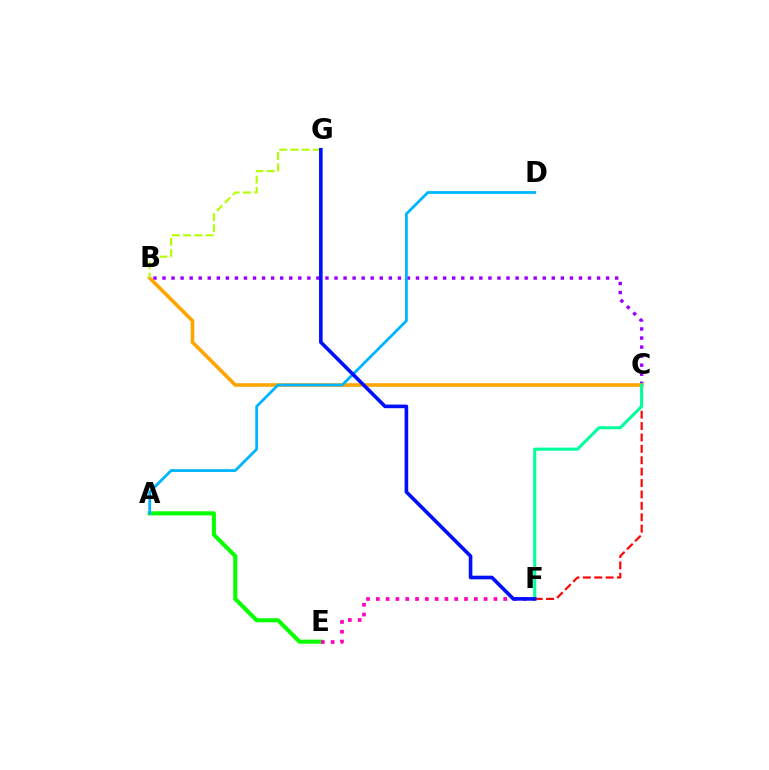{('C', 'F'): [{'color': '#ff0000', 'line_style': 'dashed', 'thickness': 1.55}, {'color': '#00ff9d', 'line_style': 'solid', 'thickness': 2.22}], ('B', 'C'): [{'color': '#9b00ff', 'line_style': 'dotted', 'thickness': 2.46}, {'color': '#ffa500', 'line_style': 'solid', 'thickness': 2.61}], ('A', 'E'): [{'color': '#08ff00', 'line_style': 'solid', 'thickness': 2.93}], ('A', 'D'): [{'color': '#00b5ff', 'line_style': 'solid', 'thickness': 2.01}], ('B', 'G'): [{'color': '#b3ff00', 'line_style': 'dashed', 'thickness': 1.53}], ('E', 'F'): [{'color': '#ff00bd', 'line_style': 'dotted', 'thickness': 2.66}], ('F', 'G'): [{'color': '#0010ff', 'line_style': 'solid', 'thickness': 2.6}]}